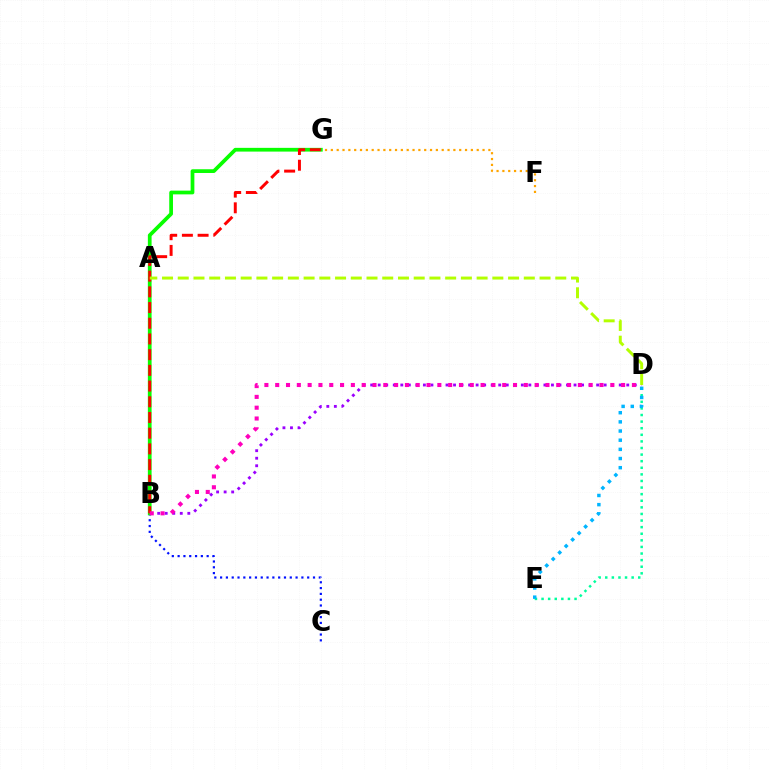{('F', 'G'): [{'color': '#ffa500', 'line_style': 'dotted', 'thickness': 1.59}], ('B', 'D'): [{'color': '#9b00ff', 'line_style': 'dotted', 'thickness': 2.05}, {'color': '#ff00bd', 'line_style': 'dotted', 'thickness': 2.94}], ('B', 'C'): [{'color': '#0010ff', 'line_style': 'dotted', 'thickness': 1.58}], ('B', 'G'): [{'color': '#08ff00', 'line_style': 'solid', 'thickness': 2.69}, {'color': '#ff0000', 'line_style': 'dashed', 'thickness': 2.13}], ('D', 'E'): [{'color': '#00ff9d', 'line_style': 'dotted', 'thickness': 1.79}, {'color': '#00b5ff', 'line_style': 'dotted', 'thickness': 2.49}], ('A', 'D'): [{'color': '#b3ff00', 'line_style': 'dashed', 'thickness': 2.14}]}